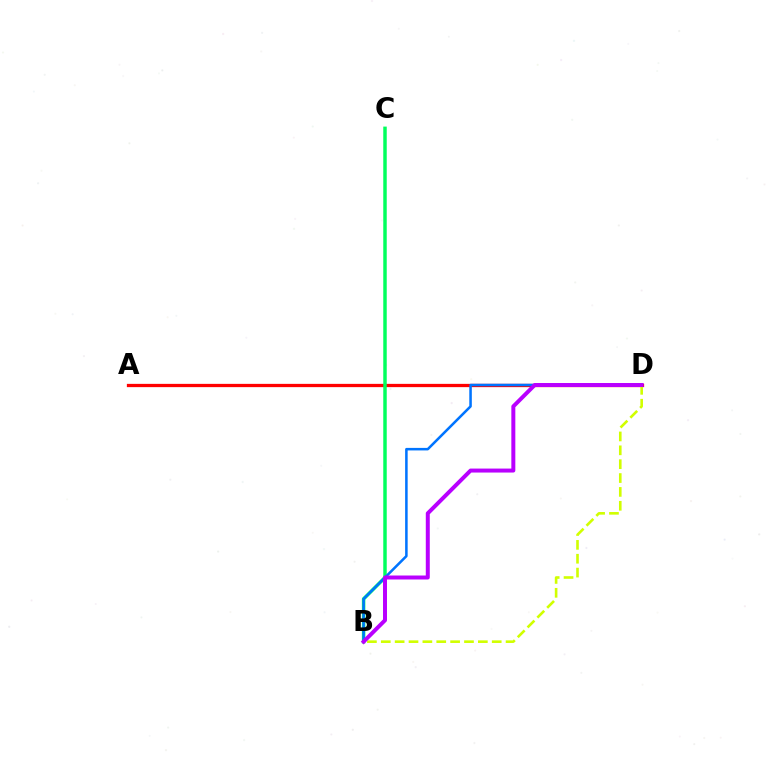{('A', 'D'): [{'color': '#ff0000', 'line_style': 'solid', 'thickness': 2.35}], ('B', 'C'): [{'color': '#00ff5c', 'line_style': 'solid', 'thickness': 2.5}], ('B', 'D'): [{'color': '#0074ff', 'line_style': 'solid', 'thickness': 1.83}, {'color': '#d1ff00', 'line_style': 'dashed', 'thickness': 1.88}, {'color': '#b900ff', 'line_style': 'solid', 'thickness': 2.87}]}